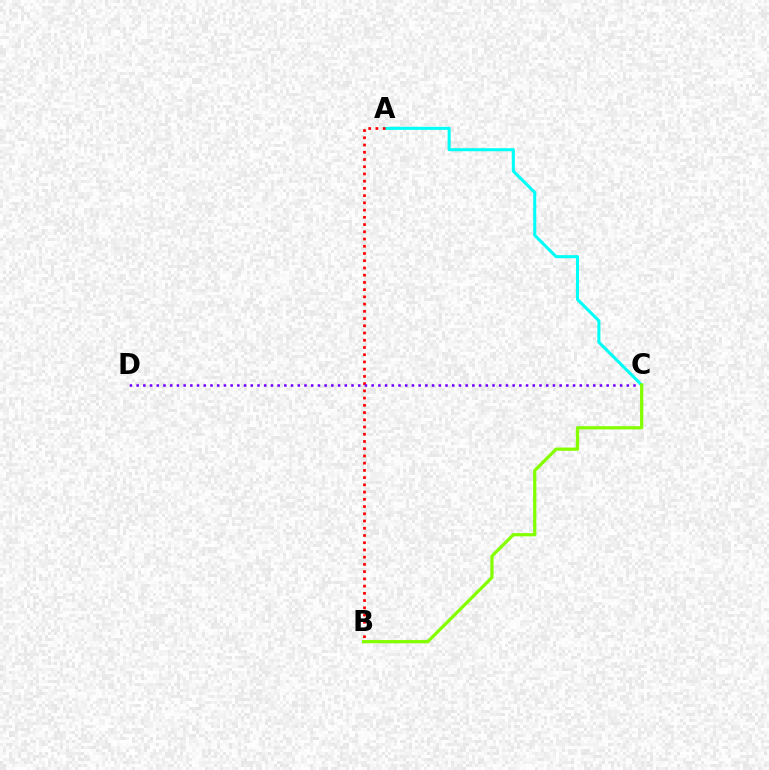{('A', 'C'): [{'color': '#00fff6', 'line_style': 'solid', 'thickness': 2.2}], ('A', 'B'): [{'color': '#ff0000', 'line_style': 'dotted', 'thickness': 1.96}], ('C', 'D'): [{'color': '#7200ff', 'line_style': 'dotted', 'thickness': 1.82}], ('B', 'C'): [{'color': '#84ff00', 'line_style': 'solid', 'thickness': 2.33}]}